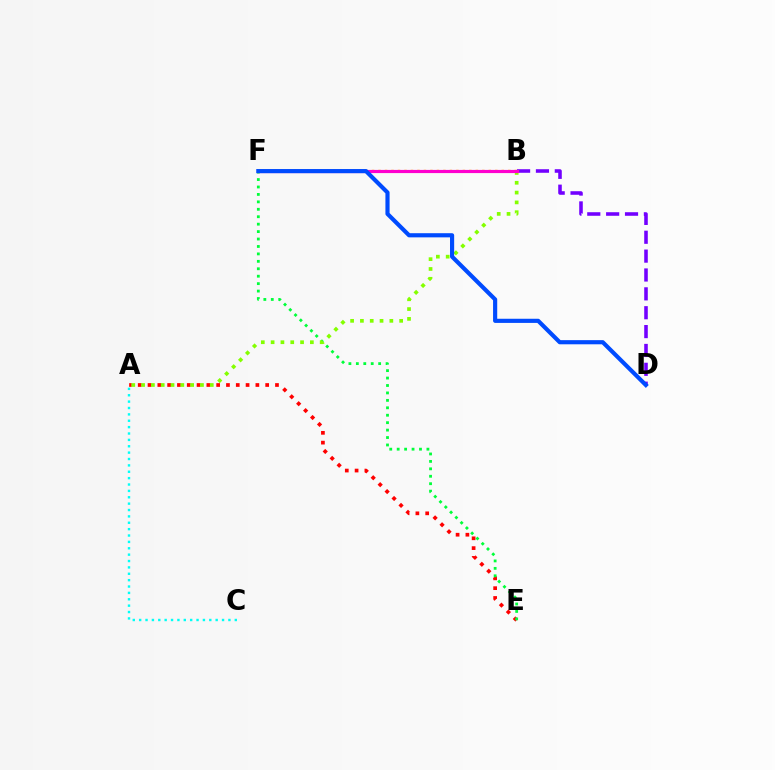{('A', 'E'): [{'color': '#ff0000', 'line_style': 'dotted', 'thickness': 2.66}], ('B', 'D'): [{'color': '#7200ff', 'line_style': 'dashed', 'thickness': 2.56}], ('A', 'C'): [{'color': '#00fff6', 'line_style': 'dotted', 'thickness': 1.73}], ('B', 'F'): [{'color': '#ffbd00', 'line_style': 'dotted', 'thickness': 1.76}, {'color': '#ff00cf', 'line_style': 'solid', 'thickness': 2.28}], ('E', 'F'): [{'color': '#00ff39', 'line_style': 'dotted', 'thickness': 2.02}], ('A', 'B'): [{'color': '#84ff00', 'line_style': 'dotted', 'thickness': 2.67}], ('D', 'F'): [{'color': '#004bff', 'line_style': 'solid', 'thickness': 2.99}]}